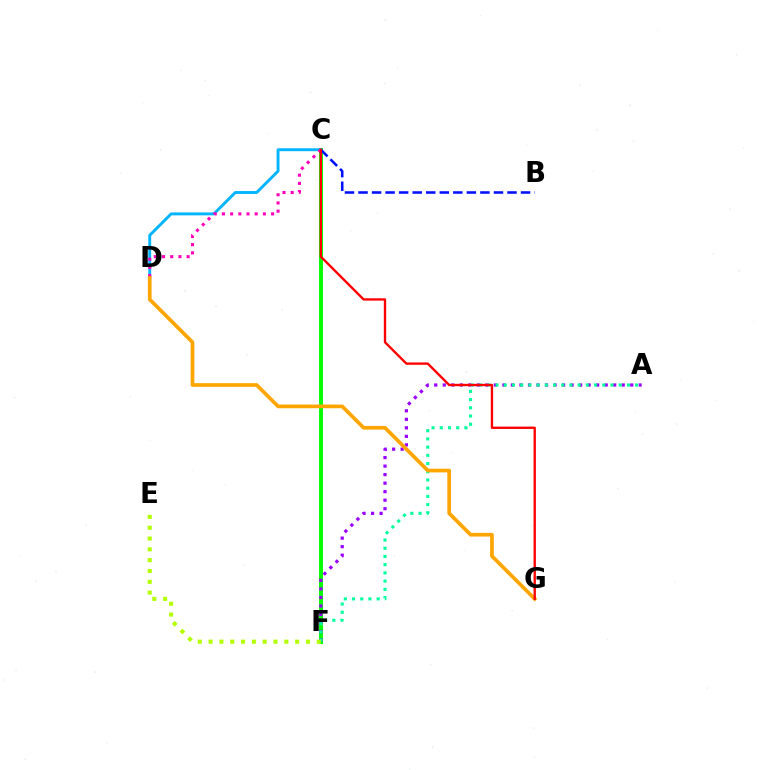{('C', 'F'): [{'color': '#08ff00', 'line_style': 'solid', 'thickness': 2.87}], ('A', 'F'): [{'color': '#9b00ff', 'line_style': 'dotted', 'thickness': 2.32}, {'color': '#00ff9d', 'line_style': 'dotted', 'thickness': 2.23}], ('C', 'D'): [{'color': '#00b5ff', 'line_style': 'solid', 'thickness': 2.1}, {'color': '#ff00bd', 'line_style': 'dotted', 'thickness': 2.23}], ('D', 'G'): [{'color': '#ffa500', 'line_style': 'solid', 'thickness': 2.65}], ('E', 'F'): [{'color': '#b3ff00', 'line_style': 'dotted', 'thickness': 2.94}], ('B', 'C'): [{'color': '#0010ff', 'line_style': 'dashed', 'thickness': 1.84}], ('C', 'G'): [{'color': '#ff0000', 'line_style': 'solid', 'thickness': 1.69}]}